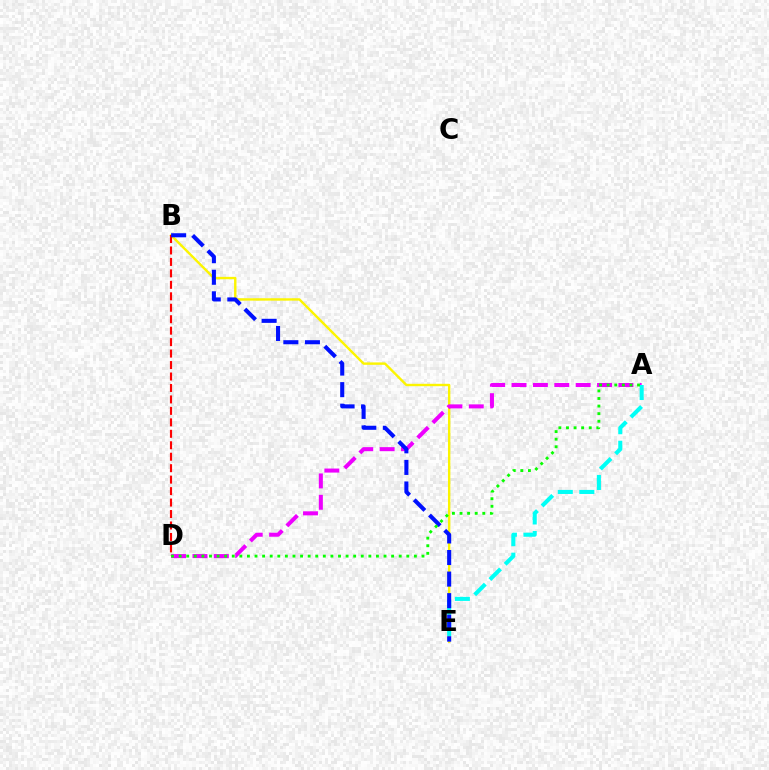{('B', 'E'): [{'color': '#fcf500', 'line_style': 'solid', 'thickness': 1.73}, {'color': '#0010ff', 'line_style': 'dashed', 'thickness': 2.93}], ('A', 'D'): [{'color': '#ee00ff', 'line_style': 'dashed', 'thickness': 2.9}, {'color': '#08ff00', 'line_style': 'dotted', 'thickness': 2.06}], ('B', 'D'): [{'color': '#ff0000', 'line_style': 'dashed', 'thickness': 1.56}], ('A', 'E'): [{'color': '#00fff6', 'line_style': 'dashed', 'thickness': 2.93}]}